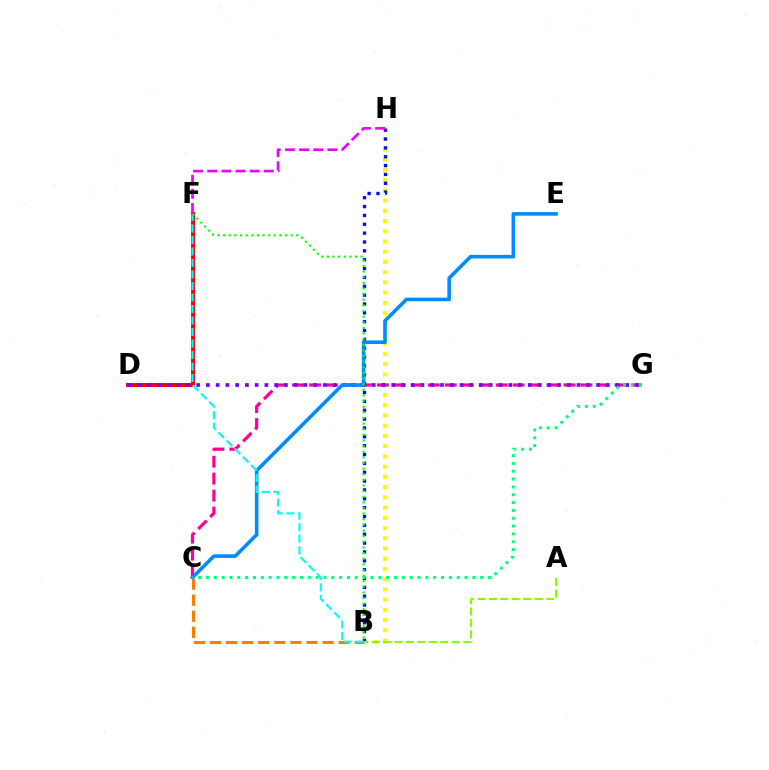{('D', 'F'): [{'color': '#ff0000', 'line_style': 'solid', 'thickness': 2.86}], ('B', 'H'): [{'color': '#fcf500', 'line_style': 'dotted', 'thickness': 2.78}, {'color': '#0010ff', 'line_style': 'dotted', 'thickness': 2.41}], ('C', 'G'): [{'color': '#ff0094', 'line_style': 'dashed', 'thickness': 2.31}, {'color': '#00ff74', 'line_style': 'dotted', 'thickness': 2.13}], ('D', 'G'): [{'color': '#7200ff', 'line_style': 'dotted', 'thickness': 2.65}], ('B', 'C'): [{'color': '#ff7c00', 'line_style': 'dashed', 'thickness': 2.18}], ('A', 'B'): [{'color': '#84ff00', 'line_style': 'dashed', 'thickness': 1.56}], ('C', 'E'): [{'color': '#008cff', 'line_style': 'solid', 'thickness': 2.59}], ('F', 'H'): [{'color': '#ee00ff', 'line_style': 'dashed', 'thickness': 1.92}], ('B', 'F'): [{'color': '#00fff6', 'line_style': 'dashed', 'thickness': 1.56}, {'color': '#08ff00', 'line_style': 'dotted', 'thickness': 1.53}]}